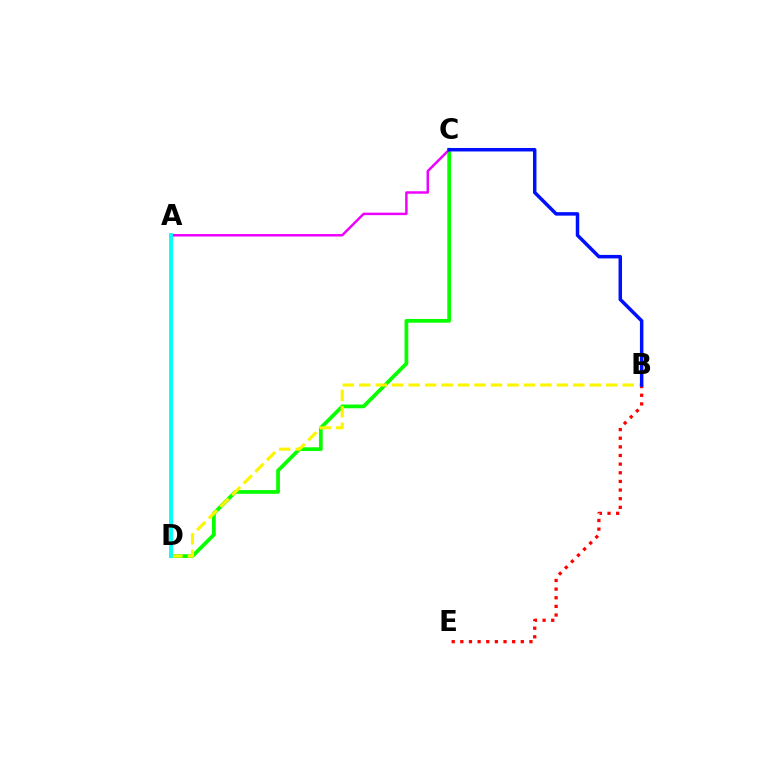{('C', 'D'): [{'color': '#08ff00', 'line_style': 'solid', 'thickness': 2.69}], ('B', 'D'): [{'color': '#fcf500', 'line_style': 'dashed', 'thickness': 2.24}], ('A', 'C'): [{'color': '#ee00ff', 'line_style': 'solid', 'thickness': 1.78}], ('B', 'E'): [{'color': '#ff0000', 'line_style': 'dotted', 'thickness': 2.35}], ('A', 'D'): [{'color': '#00fff6', 'line_style': 'solid', 'thickness': 2.77}], ('B', 'C'): [{'color': '#0010ff', 'line_style': 'solid', 'thickness': 2.51}]}